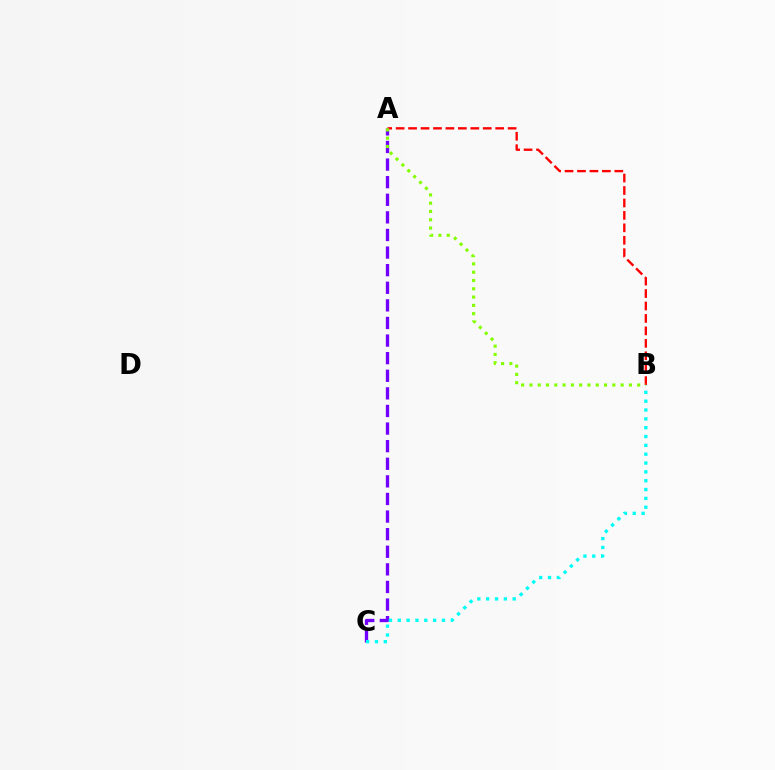{('A', 'C'): [{'color': '#7200ff', 'line_style': 'dashed', 'thickness': 2.39}], ('A', 'B'): [{'color': '#ff0000', 'line_style': 'dashed', 'thickness': 1.69}, {'color': '#84ff00', 'line_style': 'dotted', 'thickness': 2.25}], ('B', 'C'): [{'color': '#00fff6', 'line_style': 'dotted', 'thickness': 2.4}]}